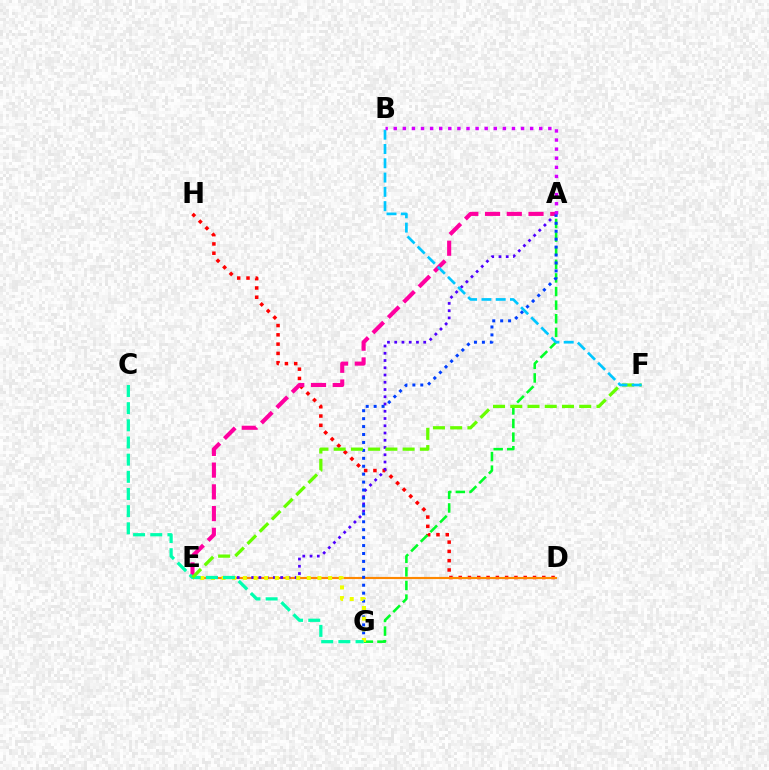{('D', 'H'): [{'color': '#ff0000', 'line_style': 'dotted', 'thickness': 2.52}], ('D', 'E'): [{'color': '#ff8800', 'line_style': 'solid', 'thickness': 1.54}], ('A', 'G'): [{'color': '#00ff27', 'line_style': 'dashed', 'thickness': 1.85}, {'color': '#003fff', 'line_style': 'dotted', 'thickness': 2.15}], ('A', 'E'): [{'color': '#4f00ff', 'line_style': 'dotted', 'thickness': 1.97}, {'color': '#ff00a0', 'line_style': 'dashed', 'thickness': 2.95}], ('E', 'G'): [{'color': '#eeff00', 'line_style': 'dotted', 'thickness': 2.89}], ('C', 'G'): [{'color': '#00ffaf', 'line_style': 'dashed', 'thickness': 2.33}], ('E', 'F'): [{'color': '#66ff00', 'line_style': 'dashed', 'thickness': 2.34}], ('B', 'F'): [{'color': '#00c7ff', 'line_style': 'dashed', 'thickness': 1.94}], ('A', 'B'): [{'color': '#d600ff', 'line_style': 'dotted', 'thickness': 2.47}]}